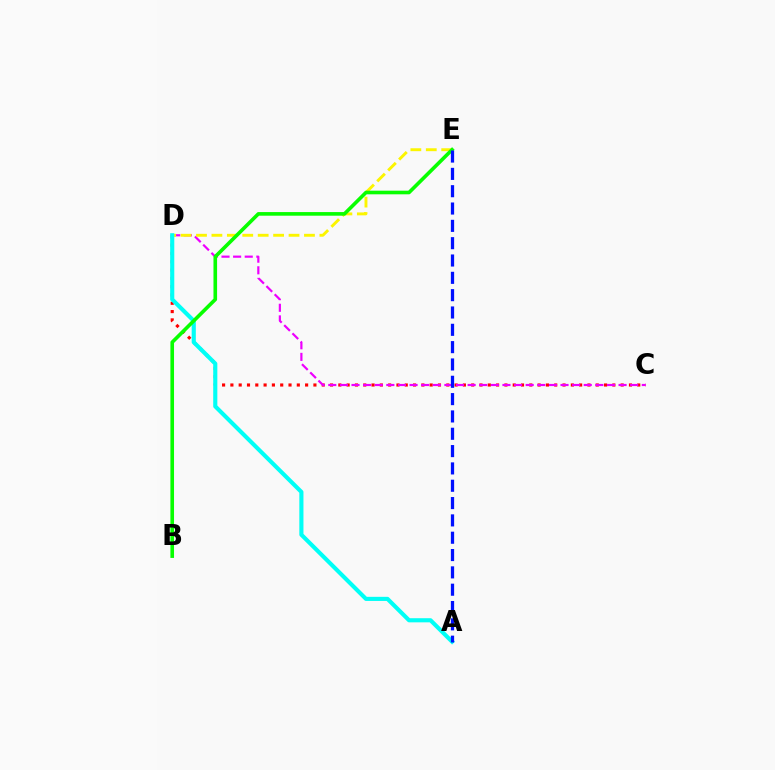{('C', 'D'): [{'color': '#ff0000', 'line_style': 'dotted', 'thickness': 2.26}, {'color': '#ee00ff', 'line_style': 'dashed', 'thickness': 1.58}], ('D', 'E'): [{'color': '#fcf500', 'line_style': 'dashed', 'thickness': 2.1}], ('A', 'D'): [{'color': '#00fff6', 'line_style': 'solid', 'thickness': 2.97}], ('B', 'E'): [{'color': '#08ff00', 'line_style': 'solid', 'thickness': 2.61}], ('A', 'E'): [{'color': '#0010ff', 'line_style': 'dashed', 'thickness': 2.35}]}